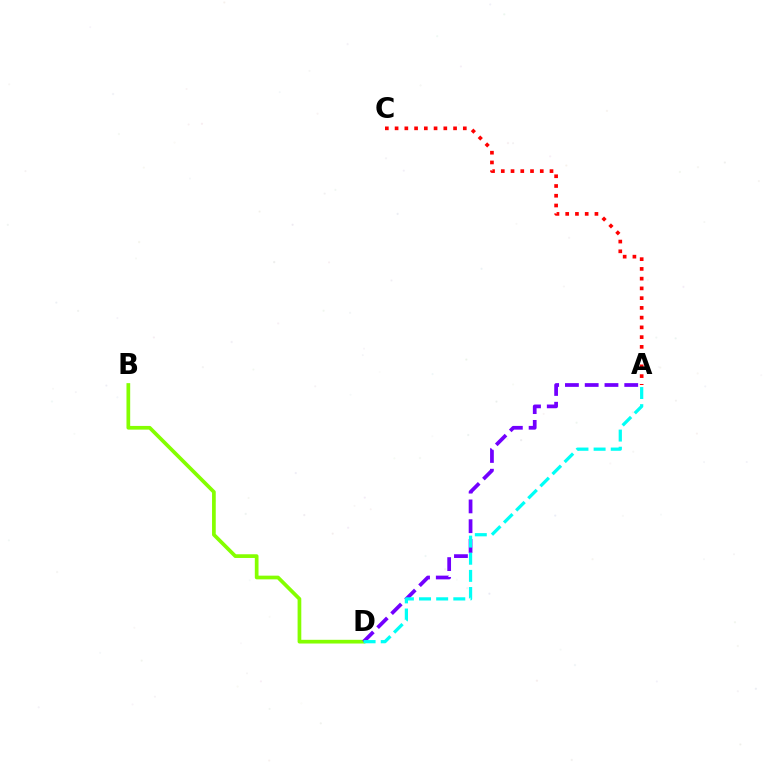{('B', 'D'): [{'color': '#84ff00', 'line_style': 'solid', 'thickness': 2.67}], ('A', 'C'): [{'color': '#ff0000', 'line_style': 'dotted', 'thickness': 2.65}], ('A', 'D'): [{'color': '#7200ff', 'line_style': 'dashed', 'thickness': 2.69}, {'color': '#00fff6', 'line_style': 'dashed', 'thickness': 2.33}]}